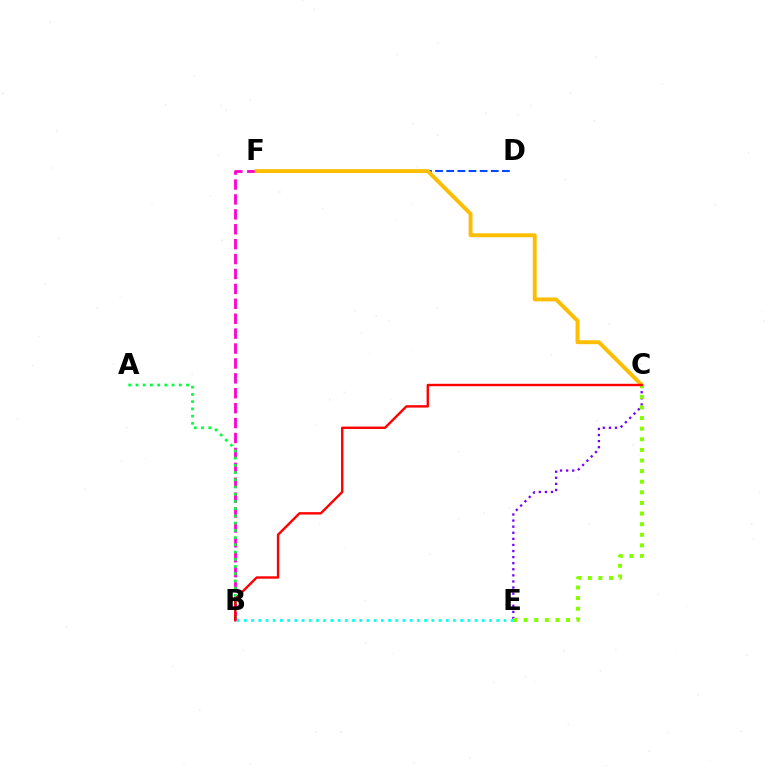{('B', 'F'): [{'color': '#ff00cf', 'line_style': 'dashed', 'thickness': 2.03}], ('C', 'E'): [{'color': '#7200ff', 'line_style': 'dotted', 'thickness': 1.65}, {'color': '#84ff00', 'line_style': 'dotted', 'thickness': 2.88}], ('B', 'E'): [{'color': '#00fff6', 'line_style': 'dotted', 'thickness': 1.96}], ('D', 'F'): [{'color': '#004bff', 'line_style': 'dashed', 'thickness': 1.51}], ('C', 'F'): [{'color': '#ffbd00', 'line_style': 'solid', 'thickness': 2.81}], ('A', 'B'): [{'color': '#00ff39', 'line_style': 'dotted', 'thickness': 1.96}], ('B', 'C'): [{'color': '#ff0000', 'line_style': 'solid', 'thickness': 1.72}]}